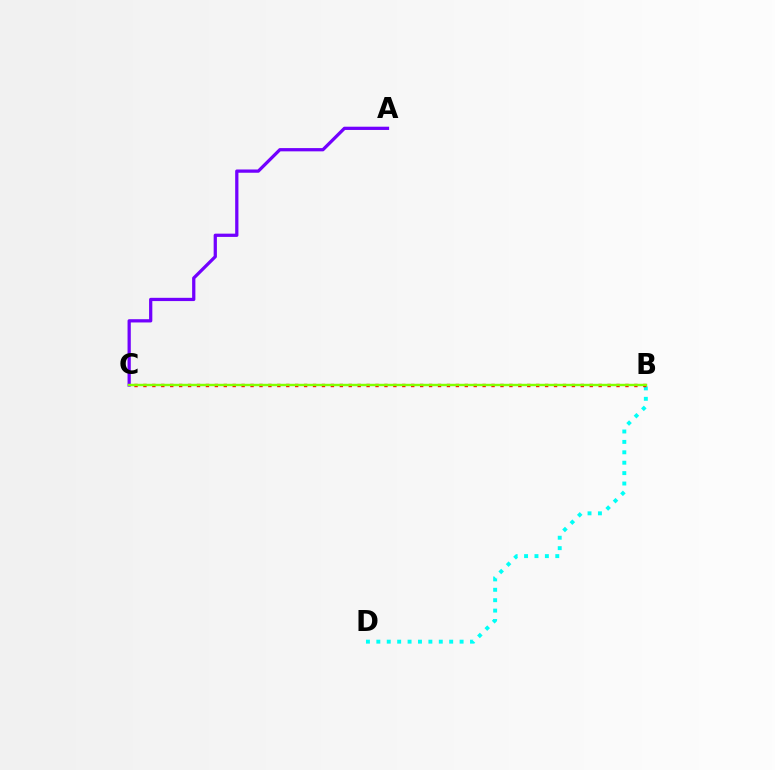{('B', 'D'): [{'color': '#00fff6', 'line_style': 'dotted', 'thickness': 2.83}], ('B', 'C'): [{'color': '#ff0000', 'line_style': 'dotted', 'thickness': 2.43}, {'color': '#84ff00', 'line_style': 'solid', 'thickness': 1.75}], ('A', 'C'): [{'color': '#7200ff', 'line_style': 'solid', 'thickness': 2.34}]}